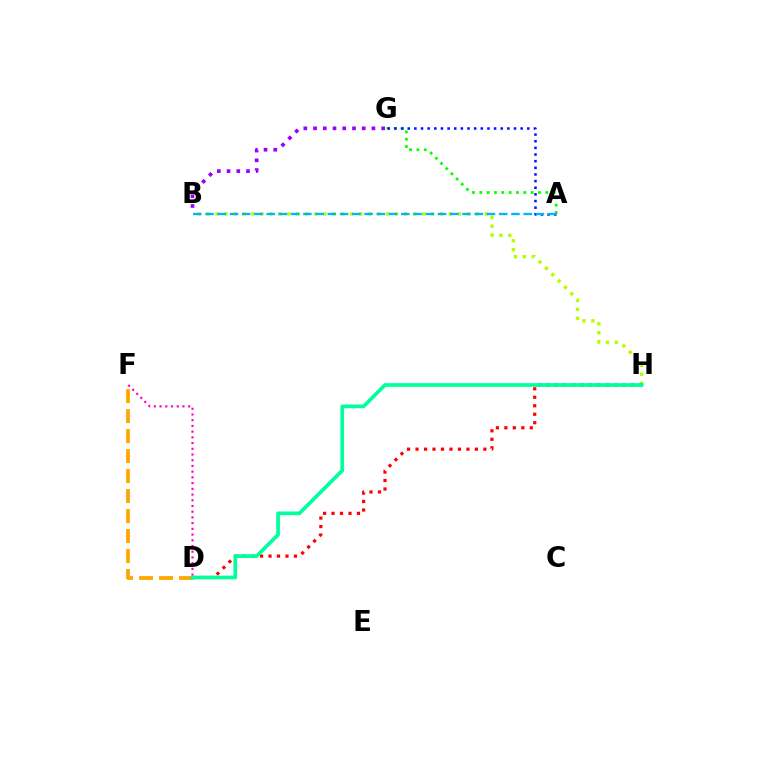{('A', 'G'): [{'color': '#08ff00', 'line_style': 'dotted', 'thickness': 1.99}, {'color': '#0010ff', 'line_style': 'dotted', 'thickness': 1.8}], ('B', 'H'): [{'color': '#b3ff00', 'line_style': 'dotted', 'thickness': 2.44}], ('D', 'H'): [{'color': '#ff0000', 'line_style': 'dotted', 'thickness': 2.3}, {'color': '#00ff9d', 'line_style': 'solid', 'thickness': 2.66}], ('D', 'F'): [{'color': '#ffa500', 'line_style': 'dashed', 'thickness': 2.72}, {'color': '#ff00bd', 'line_style': 'dotted', 'thickness': 1.55}], ('A', 'B'): [{'color': '#00b5ff', 'line_style': 'dashed', 'thickness': 1.66}], ('B', 'G'): [{'color': '#9b00ff', 'line_style': 'dotted', 'thickness': 2.64}]}